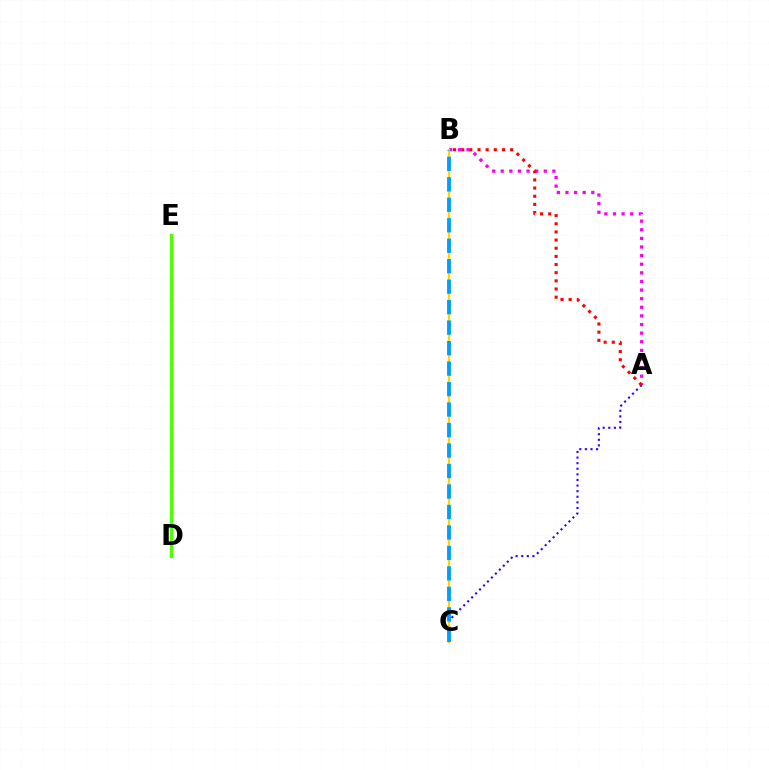{('A', 'C'): [{'color': '#3700ff', 'line_style': 'dotted', 'thickness': 1.52}], ('A', 'B'): [{'color': '#ff00ed', 'line_style': 'dotted', 'thickness': 2.34}, {'color': '#ff0000', 'line_style': 'dotted', 'thickness': 2.22}], ('D', 'E'): [{'color': '#00ff86', 'line_style': 'solid', 'thickness': 2.42}, {'color': '#4fff00', 'line_style': 'solid', 'thickness': 2.16}], ('B', 'C'): [{'color': '#ffd500', 'line_style': 'solid', 'thickness': 1.63}, {'color': '#009eff', 'line_style': 'dashed', 'thickness': 2.78}]}